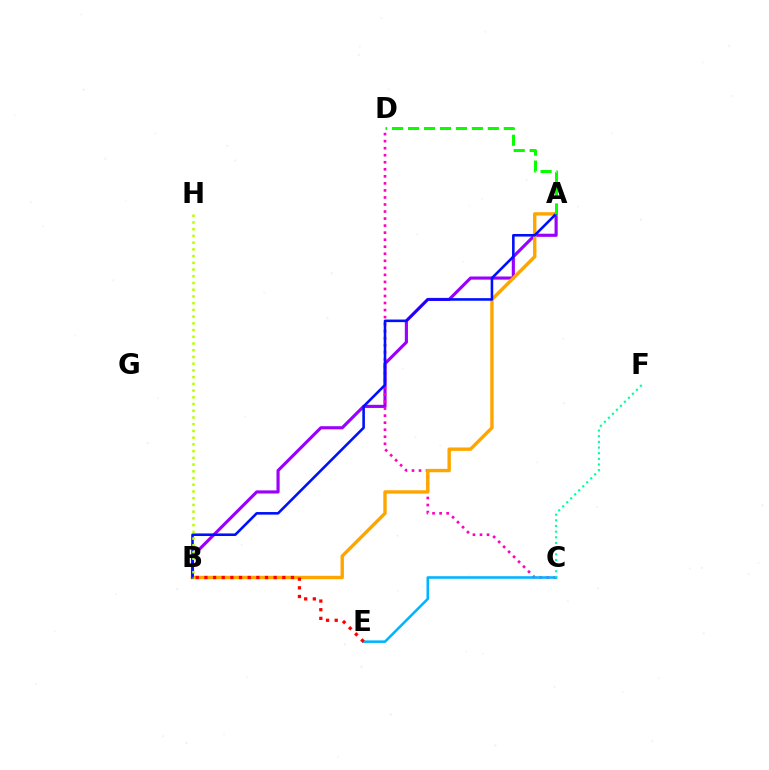{('A', 'B'): [{'color': '#9b00ff', 'line_style': 'solid', 'thickness': 2.25}, {'color': '#ffa500', 'line_style': 'solid', 'thickness': 2.44}, {'color': '#0010ff', 'line_style': 'solid', 'thickness': 1.86}], ('C', 'D'): [{'color': '#ff00bd', 'line_style': 'dotted', 'thickness': 1.91}], ('B', 'H'): [{'color': '#b3ff00', 'line_style': 'dotted', 'thickness': 1.83}], ('A', 'D'): [{'color': '#08ff00', 'line_style': 'dashed', 'thickness': 2.17}], ('C', 'E'): [{'color': '#00b5ff', 'line_style': 'solid', 'thickness': 1.86}], ('C', 'F'): [{'color': '#00ff9d', 'line_style': 'dotted', 'thickness': 1.54}], ('B', 'E'): [{'color': '#ff0000', 'line_style': 'dotted', 'thickness': 2.35}]}